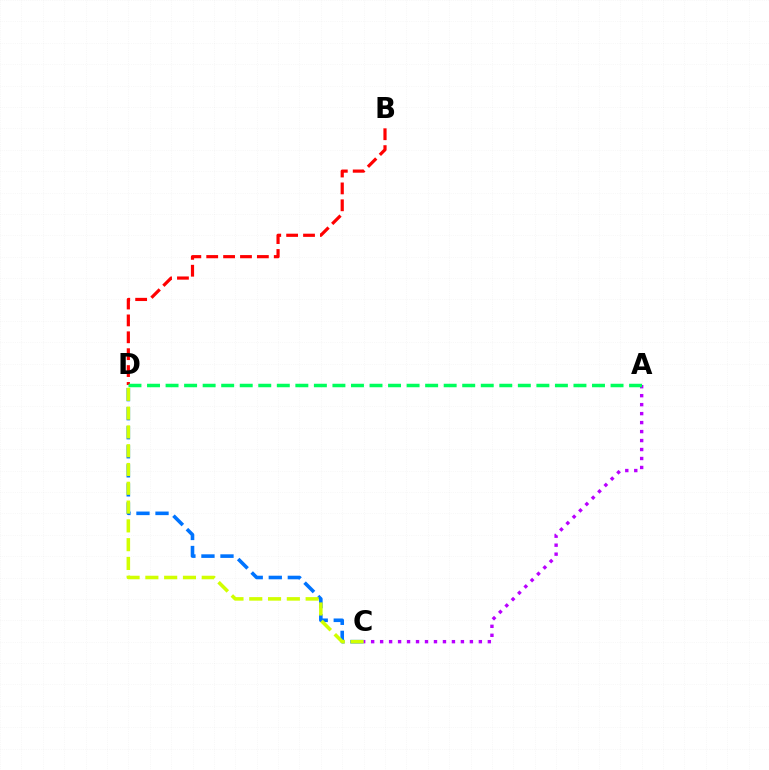{('C', 'D'): [{'color': '#0074ff', 'line_style': 'dashed', 'thickness': 2.59}, {'color': '#d1ff00', 'line_style': 'dashed', 'thickness': 2.55}], ('B', 'D'): [{'color': '#ff0000', 'line_style': 'dashed', 'thickness': 2.29}], ('A', 'C'): [{'color': '#b900ff', 'line_style': 'dotted', 'thickness': 2.44}], ('A', 'D'): [{'color': '#00ff5c', 'line_style': 'dashed', 'thickness': 2.52}]}